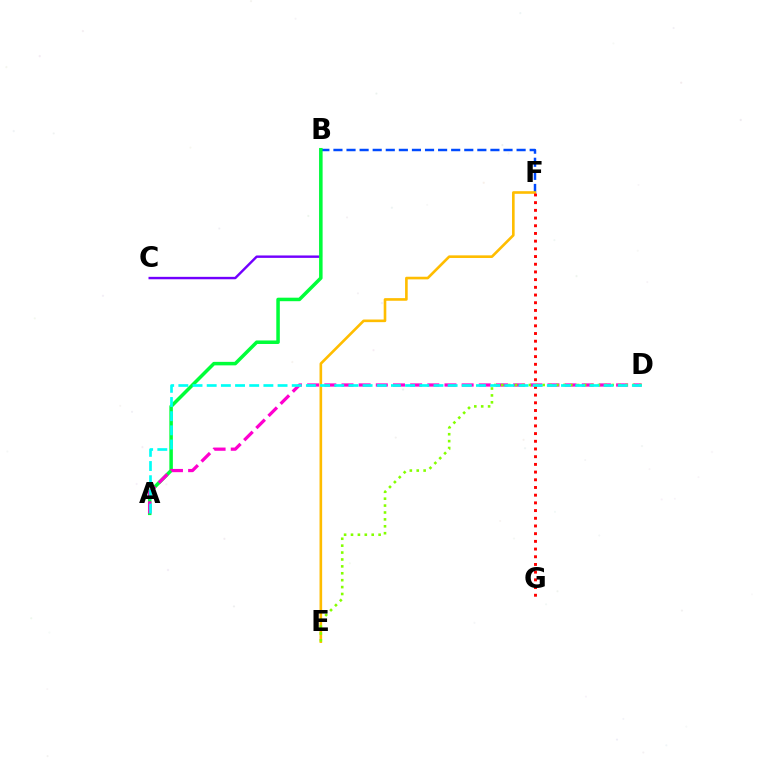{('B', 'F'): [{'color': '#004bff', 'line_style': 'dashed', 'thickness': 1.78}], ('B', 'C'): [{'color': '#7200ff', 'line_style': 'solid', 'thickness': 1.74}], ('E', 'F'): [{'color': '#ffbd00', 'line_style': 'solid', 'thickness': 1.89}], ('A', 'B'): [{'color': '#00ff39', 'line_style': 'solid', 'thickness': 2.53}], ('A', 'D'): [{'color': '#ff00cf', 'line_style': 'dashed', 'thickness': 2.33}, {'color': '#00fff6', 'line_style': 'dashed', 'thickness': 1.93}], ('F', 'G'): [{'color': '#ff0000', 'line_style': 'dotted', 'thickness': 2.09}], ('D', 'E'): [{'color': '#84ff00', 'line_style': 'dotted', 'thickness': 1.88}]}